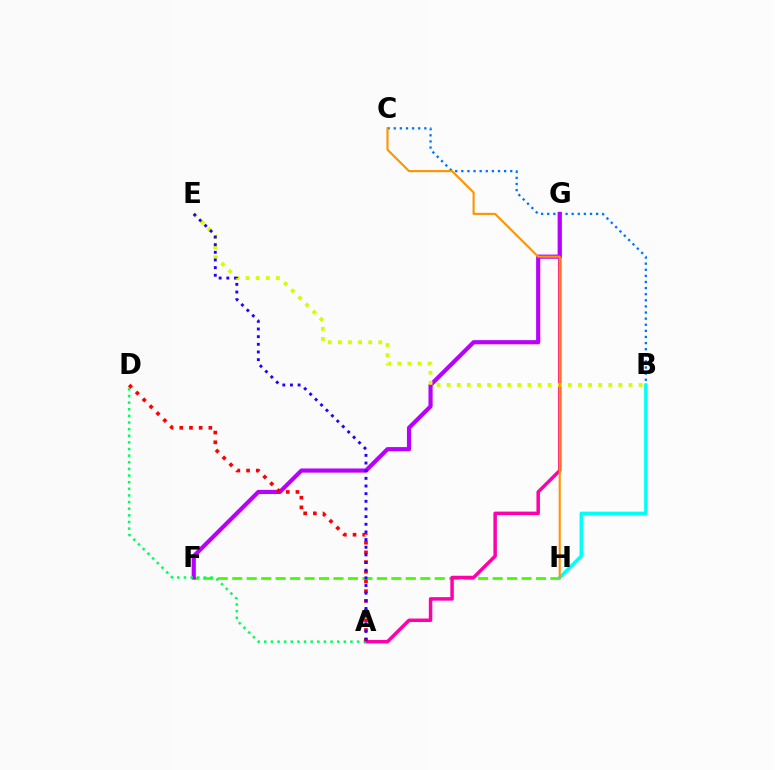{('F', 'H'): [{'color': '#3dff00', 'line_style': 'dashed', 'thickness': 1.96}], ('A', 'G'): [{'color': '#ff00ac', 'line_style': 'solid', 'thickness': 2.51}], ('B', 'C'): [{'color': '#0074ff', 'line_style': 'dotted', 'thickness': 1.66}], ('F', 'G'): [{'color': '#b900ff', 'line_style': 'solid', 'thickness': 3.0}], ('A', 'D'): [{'color': '#00ff5c', 'line_style': 'dotted', 'thickness': 1.8}, {'color': '#ff0000', 'line_style': 'dotted', 'thickness': 2.64}], ('B', 'E'): [{'color': '#d1ff00', 'line_style': 'dotted', 'thickness': 2.74}], ('A', 'E'): [{'color': '#2500ff', 'line_style': 'dotted', 'thickness': 2.08}], ('B', 'H'): [{'color': '#00fff6', 'line_style': 'solid', 'thickness': 2.45}], ('C', 'H'): [{'color': '#ff9400', 'line_style': 'solid', 'thickness': 1.53}]}